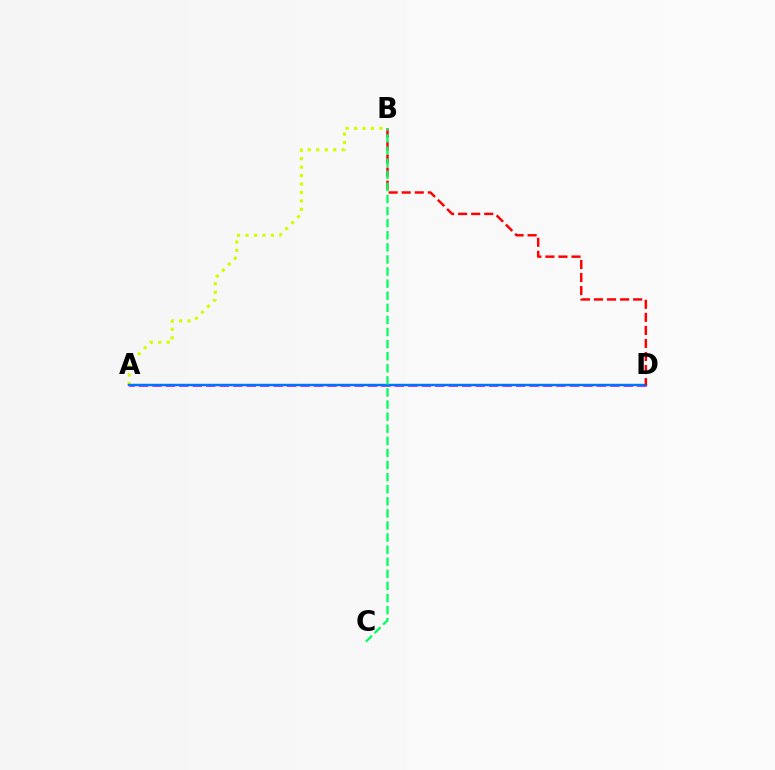{('A', 'D'): [{'color': '#b900ff', 'line_style': 'dashed', 'thickness': 1.83}, {'color': '#0074ff', 'line_style': 'solid', 'thickness': 1.76}], ('A', 'B'): [{'color': '#d1ff00', 'line_style': 'dotted', 'thickness': 2.3}], ('B', 'D'): [{'color': '#ff0000', 'line_style': 'dashed', 'thickness': 1.77}], ('B', 'C'): [{'color': '#00ff5c', 'line_style': 'dashed', 'thickness': 1.64}]}